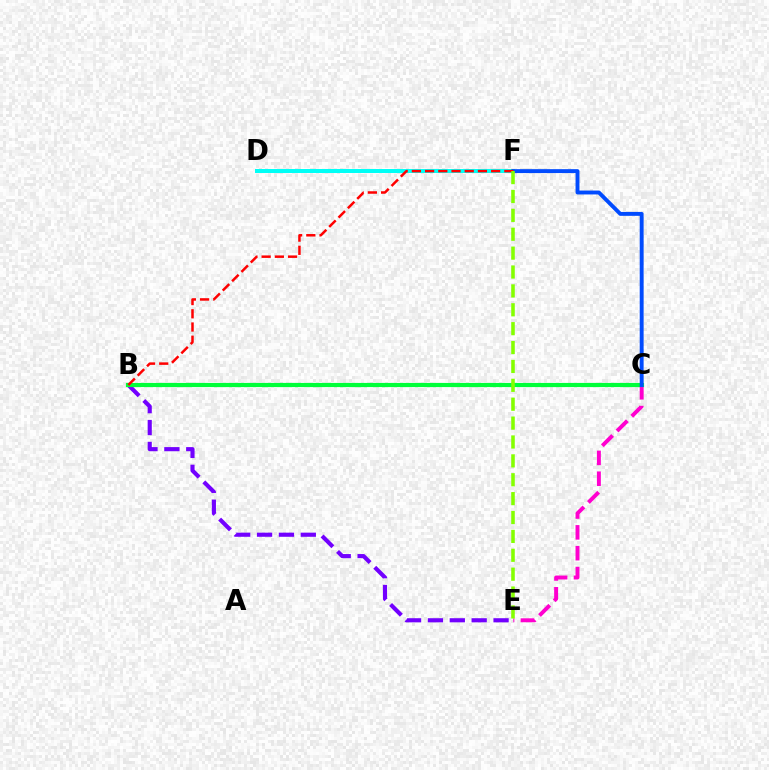{('D', 'F'): [{'color': '#00fff6', 'line_style': 'solid', 'thickness': 2.88}], ('C', 'E'): [{'color': '#ff00cf', 'line_style': 'dashed', 'thickness': 2.83}], ('B', 'C'): [{'color': '#ffbd00', 'line_style': 'solid', 'thickness': 1.7}, {'color': '#00ff39', 'line_style': 'solid', 'thickness': 3.0}], ('B', 'E'): [{'color': '#7200ff', 'line_style': 'dashed', 'thickness': 2.97}], ('C', 'F'): [{'color': '#004bff', 'line_style': 'solid', 'thickness': 2.81}], ('B', 'F'): [{'color': '#ff0000', 'line_style': 'dashed', 'thickness': 1.8}], ('E', 'F'): [{'color': '#84ff00', 'line_style': 'dashed', 'thickness': 2.57}]}